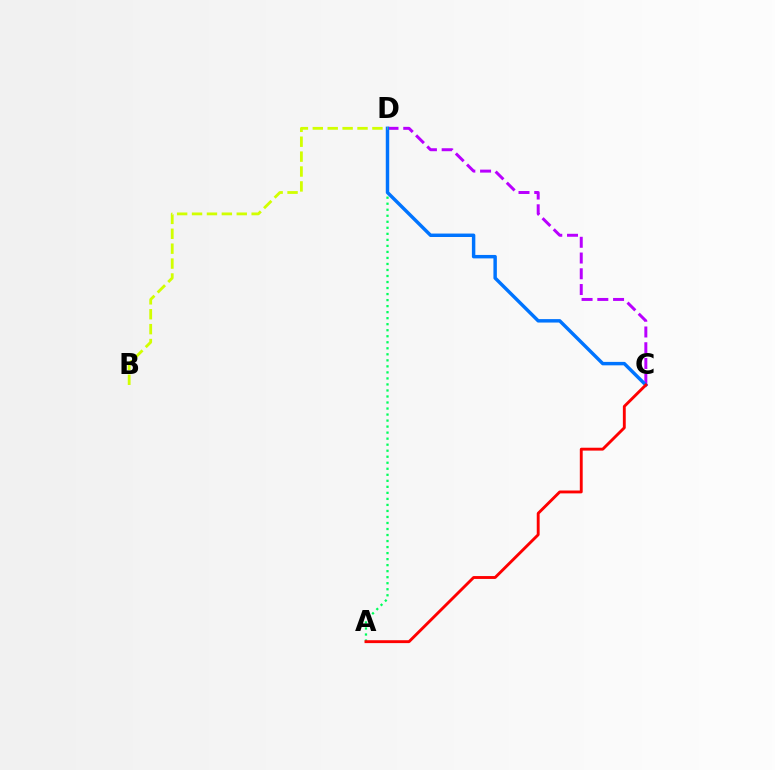{('A', 'D'): [{'color': '#00ff5c', 'line_style': 'dotted', 'thickness': 1.64}], ('C', 'D'): [{'color': '#b900ff', 'line_style': 'dashed', 'thickness': 2.14}, {'color': '#0074ff', 'line_style': 'solid', 'thickness': 2.48}], ('B', 'D'): [{'color': '#d1ff00', 'line_style': 'dashed', 'thickness': 2.02}], ('A', 'C'): [{'color': '#ff0000', 'line_style': 'solid', 'thickness': 2.07}]}